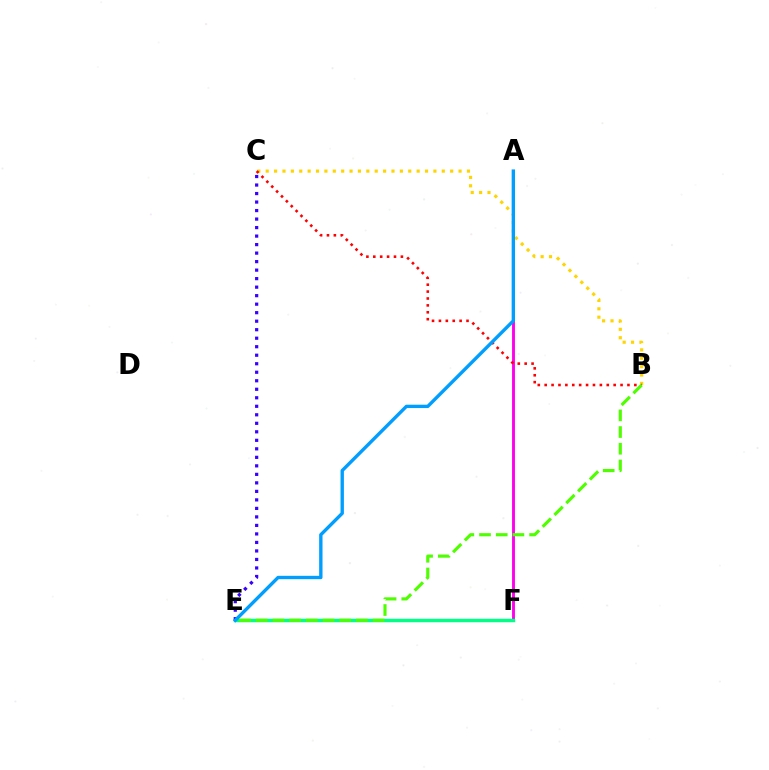{('A', 'F'): [{'color': '#ff00ed', 'line_style': 'solid', 'thickness': 2.08}], ('E', 'F'): [{'color': '#00ff86', 'line_style': 'solid', 'thickness': 2.48}], ('B', 'C'): [{'color': '#ffd500', 'line_style': 'dotted', 'thickness': 2.28}, {'color': '#ff0000', 'line_style': 'dotted', 'thickness': 1.87}], ('B', 'E'): [{'color': '#4fff00', 'line_style': 'dashed', 'thickness': 2.27}], ('C', 'E'): [{'color': '#3700ff', 'line_style': 'dotted', 'thickness': 2.31}], ('A', 'E'): [{'color': '#009eff', 'line_style': 'solid', 'thickness': 2.42}]}